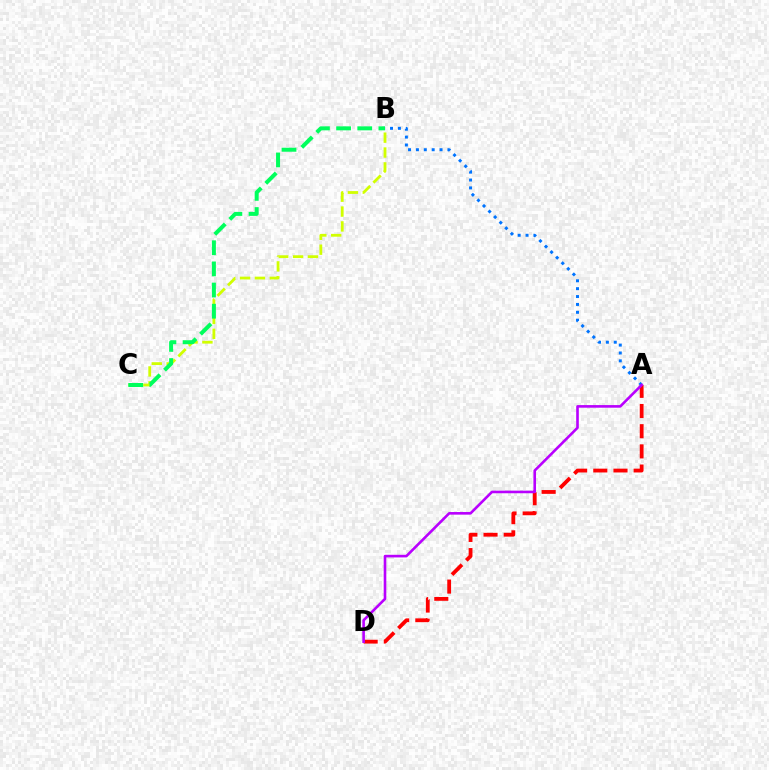{('A', 'B'): [{'color': '#0074ff', 'line_style': 'dotted', 'thickness': 2.14}], ('A', 'D'): [{'color': '#ff0000', 'line_style': 'dashed', 'thickness': 2.74}, {'color': '#b900ff', 'line_style': 'solid', 'thickness': 1.88}], ('B', 'C'): [{'color': '#d1ff00', 'line_style': 'dashed', 'thickness': 2.02}, {'color': '#00ff5c', 'line_style': 'dashed', 'thickness': 2.87}]}